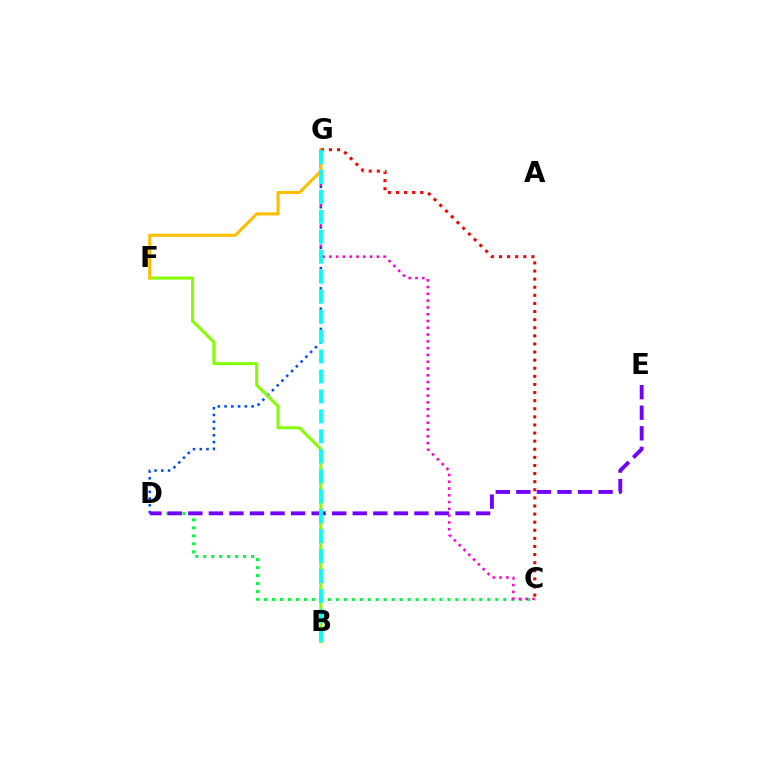{('D', 'G'): [{'color': '#004bff', 'line_style': 'dotted', 'thickness': 1.84}], ('C', 'D'): [{'color': '#00ff39', 'line_style': 'dotted', 'thickness': 2.17}], ('D', 'E'): [{'color': '#7200ff', 'line_style': 'dashed', 'thickness': 2.79}], ('B', 'F'): [{'color': '#84ff00', 'line_style': 'solid', 'thickness': 2.19}], ('C', 'G'): [{'color': '#ff00cf', 'line_style': 'dotted', 'thickness': 1.84}, {'color': '#ff0000', 'line_style': 'dotted', 'thickness': 2.2}], ('F', 'G'): [{'color': '#ffbd00', 'line_style': 'solid', 'thickness': 2.2}], ('B', 'G'): [{'color': '#00fff6', 'line_style': 'dashed', 'thickness': 2.71}]}